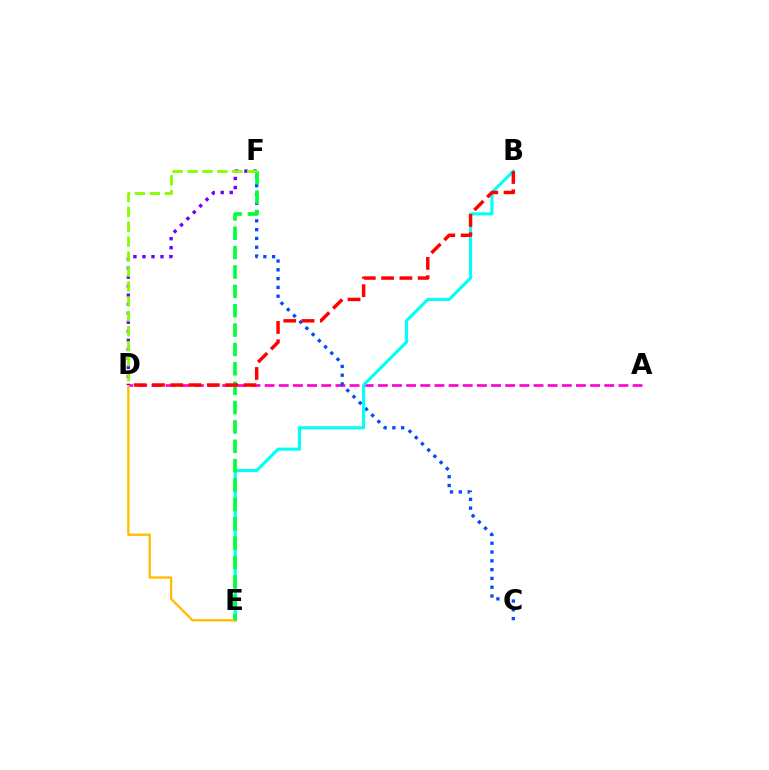{('A', 'D'): [{'color': '#ff00cf', 'line_style': 'dashed', 'thickness': 1.92}], ('C', 'F'): [{'color': '#004bff', 'line_style': 'dotted', 'thickness': 2.39}], ('B', 'E'): [{'color': '#00fff6', 'line_style': 'solid', 'thickness': 2.23}], ('D', 'E'): [{'color': '#ffbd00', 'line_style': 'solid', 'thickness': 1.68}], ('E', 'F'): [{'color': '#00ff39', 'line_style': 'dashed', 'thickness': 2.63}], ('D', 'F'): [{'color': '#7200ff', 'line_style': 'dotted', 'thickness': 2.45}, {'color': '#84ff00', 'line_style': 'dashed', 'thickness': 2.03}], ('B', 'D'): [{'color': '#ff0000', 'line_style': 'dashed', 'thickness': 2.49}]}